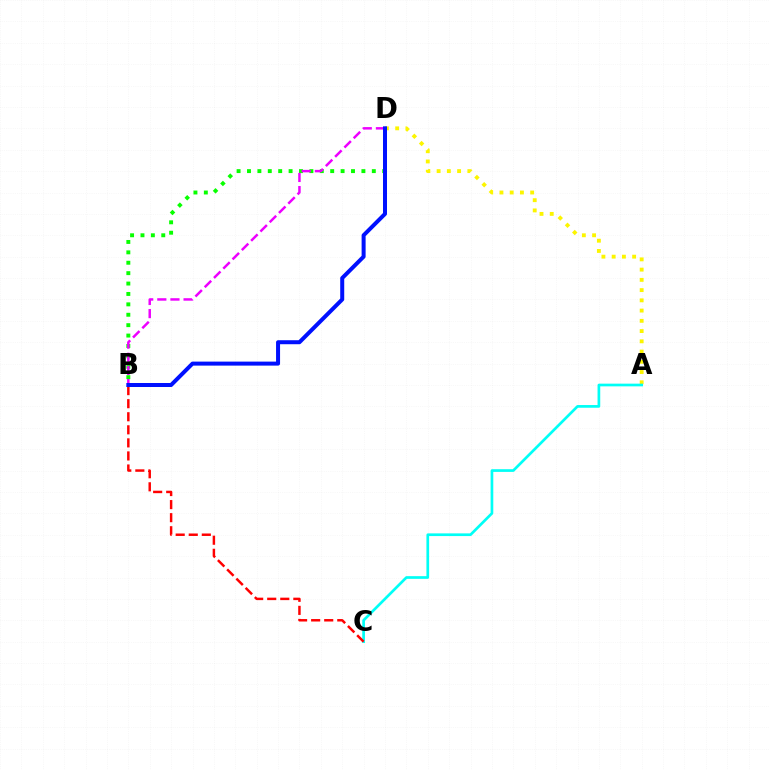{('B', 'D'): [{'color': '#08ff00', 'line_style': 'dotted', 'thickness': 2.83}, {'color': '#ee00ff', 'line_style': 'dashed', 'thickness': 1.78}, {'color': '#0010ff', 'line_style': 'solid', 'thickness': 2.88}], ('A', 'D'): [{'color': '#fcf500', 'line_style': 'dotted', 'thickness': 2.78}], ('A', 'C'): [{'color': '#00fff6', 'line_style': 'solid', 'thickness': 1.94}], ('B', 'C'): [{'color': '#ff0000', 'line_style': 'dashed', 'thickness': 1.77}]}